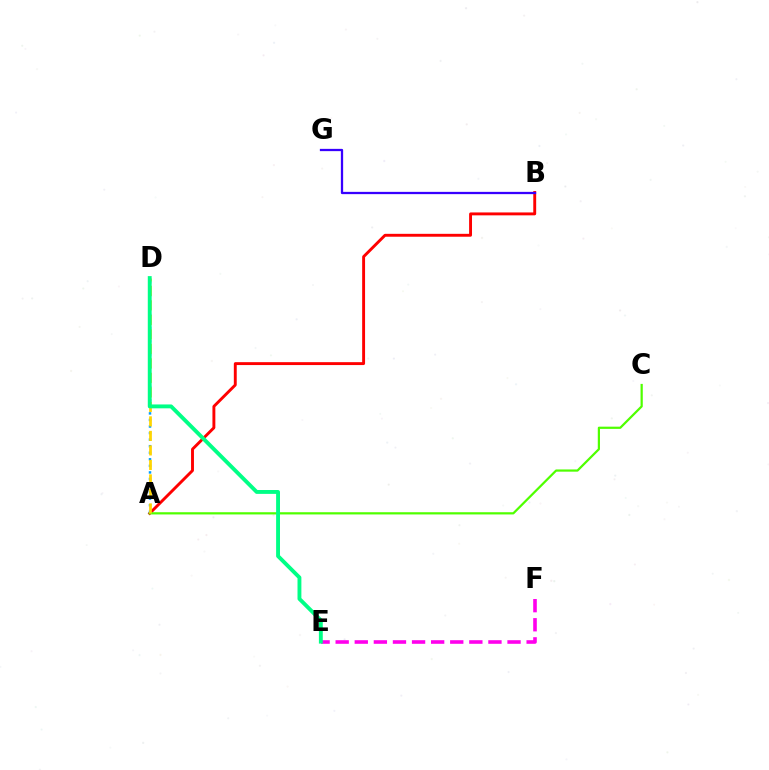{('A', 'B'): [{'color': '#ff0000', 'line_style': 'solid', 'thickness': 2.09}], ('E', 'F'): [{'color': '#ff00ed', 'line_style': 'dashed', 'thickness': 2.59}], ('A', 'C'): [{'color': '#4fff00', 'line_style': 'solid', 'thickness': 1.6}], ('A', 'D'): [{'color': '#009eff', 'line_style': 'dotted', 'thickness': 1.78}, {'color': '#ffd500', 'line_style': 'dashed', 'thickness': 1.97}], ('D', 'E'): [{'color': '#00ff86', 'line_style': 'solid', 'thickness': 2.79}], ('B', 'G'): [{'color': '#3700ff', 'line_style': 'solid', 'thickness': 1.63}]}